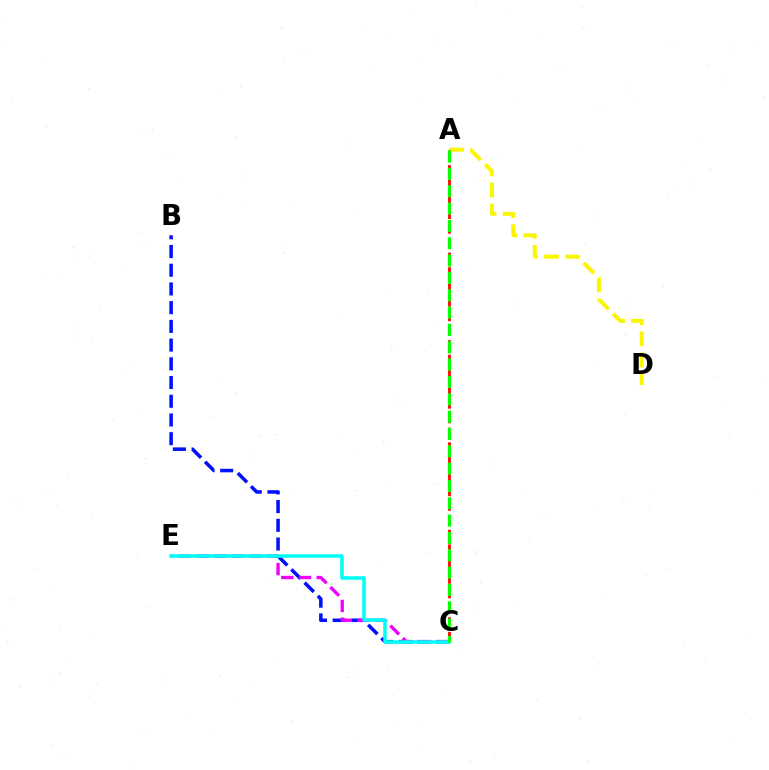{('B', 'C'): [{'color': '#0010ff', 'line_style': 'dashed', 'thickness': 2.54}], ('C', 'E'): [{'color': '#ee00ff', 'line_style': 'dashed', 'thickness': 2.41}, {'color': '#00fff6', 'line_style': 'solid', 'thickness': 2.52}], ('A', 'D'): [{'color': '#fcf500', 'line_style': 'dashed', 'thickness': 2.86}], ('A', 'C'): [{'color': '#ff0000', 'line_style': 'dashed', 'thickness': 1.98}, {'color': '#08ff00', 'line_style': 'dashed', 'thickness': 2.36}]}